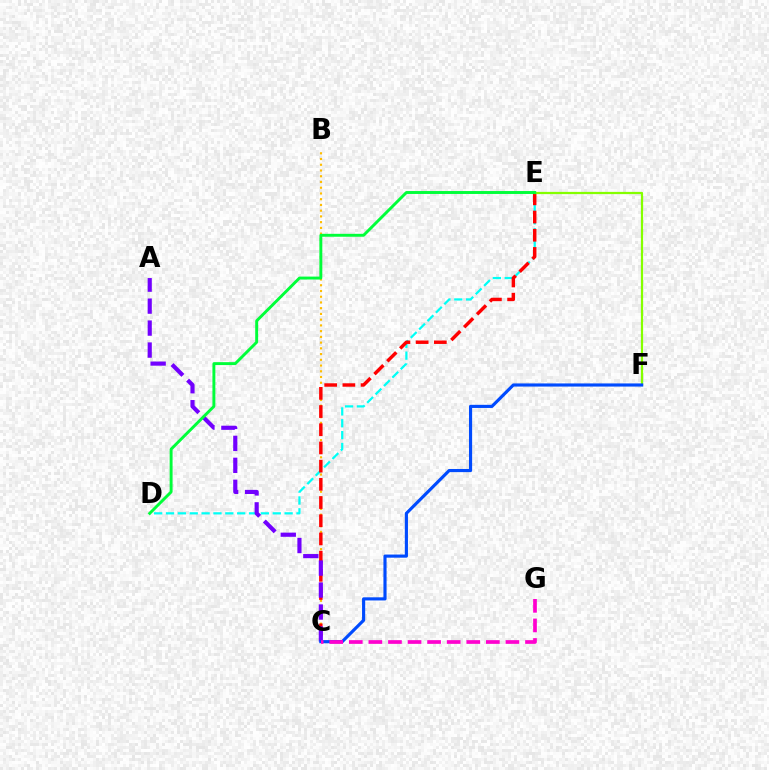{('B', 'C'): [{'color': '#ffbd00', 'line_style': 'dotted', 'thickness': 1.56}], ('D', 'E'): [{'color': '#00fff6', 'line_style': 'dashed', 'thickness': 1.61}, {'color': '#00ff39', 'line_style': 'solid', 'thickness': 2.1}], ('C', 'E'): [{'color': '#ff0000', 'line_style': 'dashed', 'thickness': 2.47}], ('E', 'F'): [{'color': '#84ff00', 'line_style': 'solid', 'thickness': 1.61}], ('A', 'C'): [{'color': '#7200ff', 'line_style': 'dashed', 'thickness': 2.98}], ('C', 'F'): [{'color': '#004bff', 'line_style': 'solid', 'thickness': 2.26}], ('C', 'G'): [{'color': '#ff00cf', 'line_style': 'dashed', 'thickness': 2.66}]}